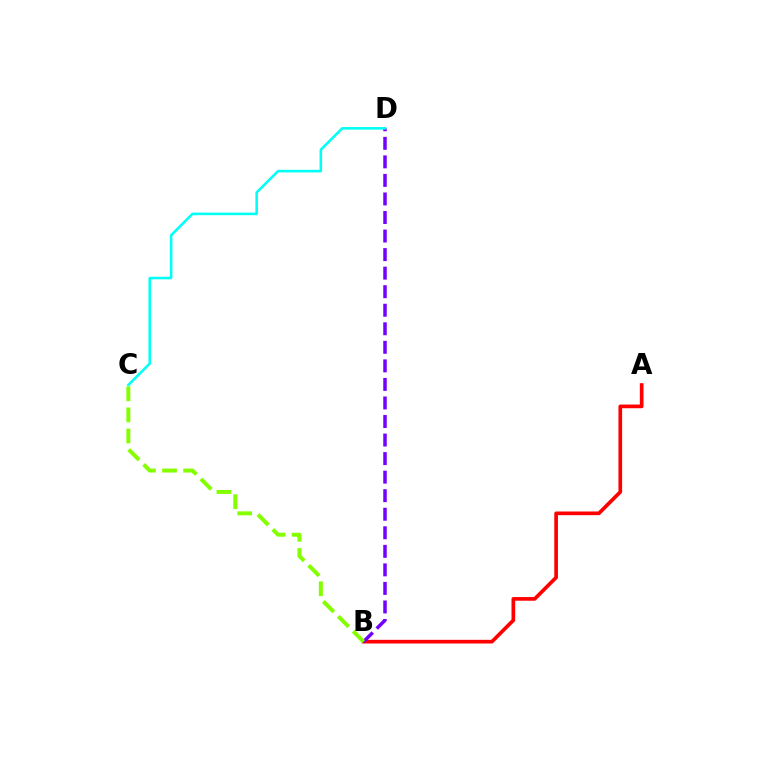{('A', 'B'): [{'color': '#ff0000', 'line_style': 'solid', 'thickness': 2.64}], ('B', 'D'): [{'color': '#7200ff', 'line_style': 'dashed', 'thickness': 2.52}], ('C', 'D'): [{'color': '#00fff6', 'line_style': 'solid', 'thickness': 1.85}], ('B', 'C'): [{'color': '#84ff00', 'line_style': 'dashed', 'thickness': 2.86}]}